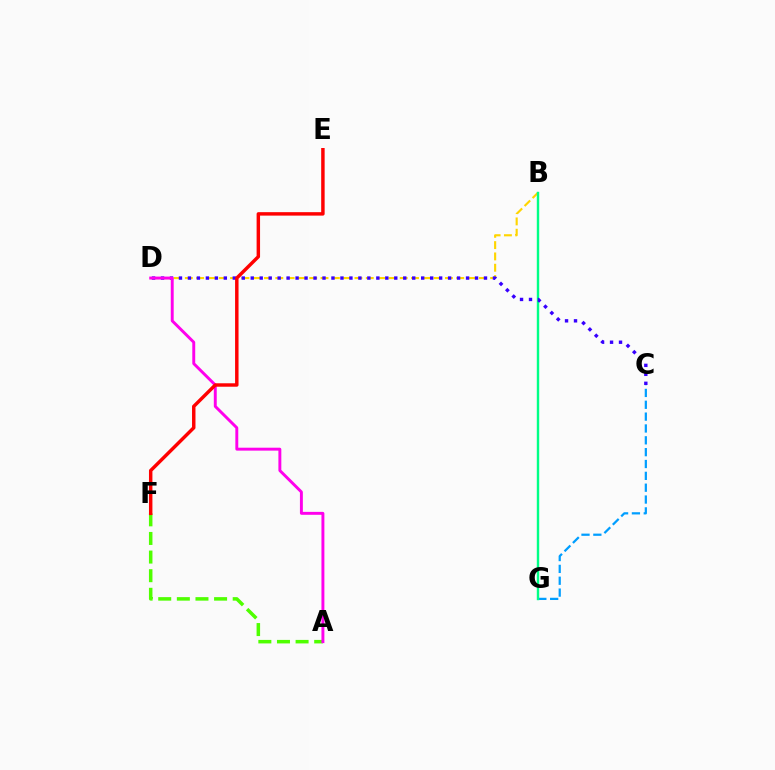{('C', 'G'): [{'color': '#009eff', 'line_style': 'dashed', 'thickness': 1.61}], ('B', 'D'): [{'color': '#ffd500', 'line_style': 'dashed', 'thickness': 1.54}], ('B', 'G'): [{'color': '#00ff86', 'line_style': 'solid', 'thickness': 1.73}], ('A', 'F'): [{'color': '#4fff00', 'line_style': 'dashed', 'thickness': 2.53}], ('C', 'D'): [{'color': '#3700ff', 'line_style': 'dotted', 'thickness': 2.44}], ('A', 'D'): [{'color': '#ff00ed', 'line_style': 'solid', 'thickness': 2.11}], ('E', 'F'): [{'color': '#ff0000', 'line_style': 'solid', 'thickness': 2.48}]}